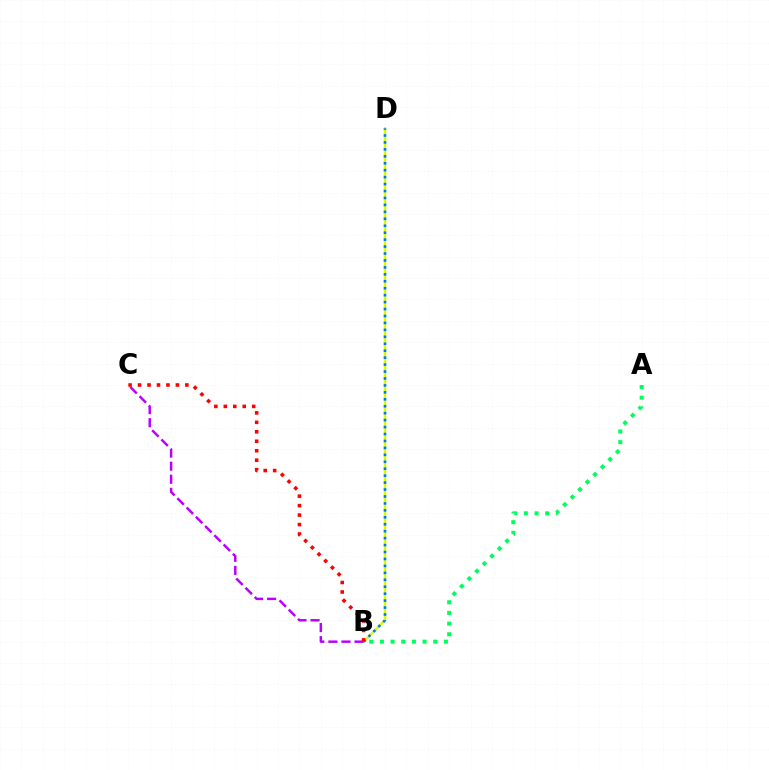{('B', 'D'): [{'color': '#d1ff00', 'line_style': 'solid', 'thickness': 1.75}, {'color': '#0074ff', 'line_style': 'dotted', 'thickness': 1.89}], ('B', 'C'): [{'color': '#b900ff', 'line_style': 'dashed', 'thickness': 1.78}, {'color': '#ff0000', 'line_style': 'dotted', 'thickness': 2.57}], ('A', 'B'): [{'color': '#00ff5c', 'line_style': 'dotted', 'thickness': 2.9}]}